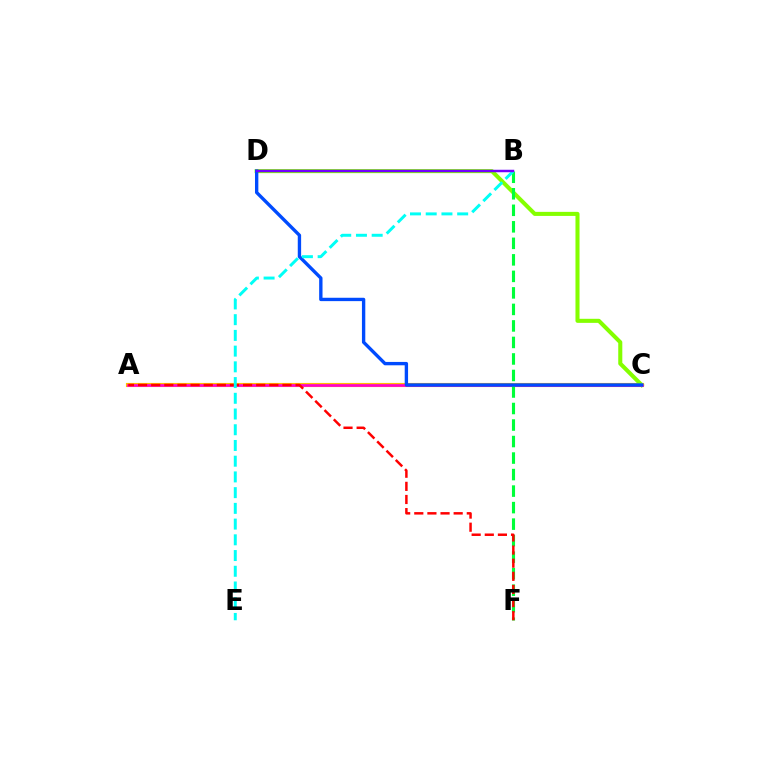{('A', 'C'): [{'color': '#ffbd00', 'line_style': 'solid', 'thickness': 2.97}, {'color': '#ff00cf', 'line_style': 'solid', 'thickness': 1.92}], ('C', 'D'): [{'color': '#84ff00', 'line_style': 'solid', 'thickness': 2.92}, {'color': '#004bff', 'line_style': 'solid', 'thickness': 2.42}], ('B', 'F'): [{'color': '#00ff39', 'line_style': 'dashed', 'thickness': 2.24}], ('A', 'F'): [{'color': '#ff0000', 'line_style': 'dashed', 'thickness': 1.78}], ('B', 'E'): [{'color': '#00fff6', 'line_style': 'dashed', 'thickness': 2.14}], ('B', 'D'): [{'color': '#7200ff', 'line_style': 'solid', 'thickness': 1.78}]}